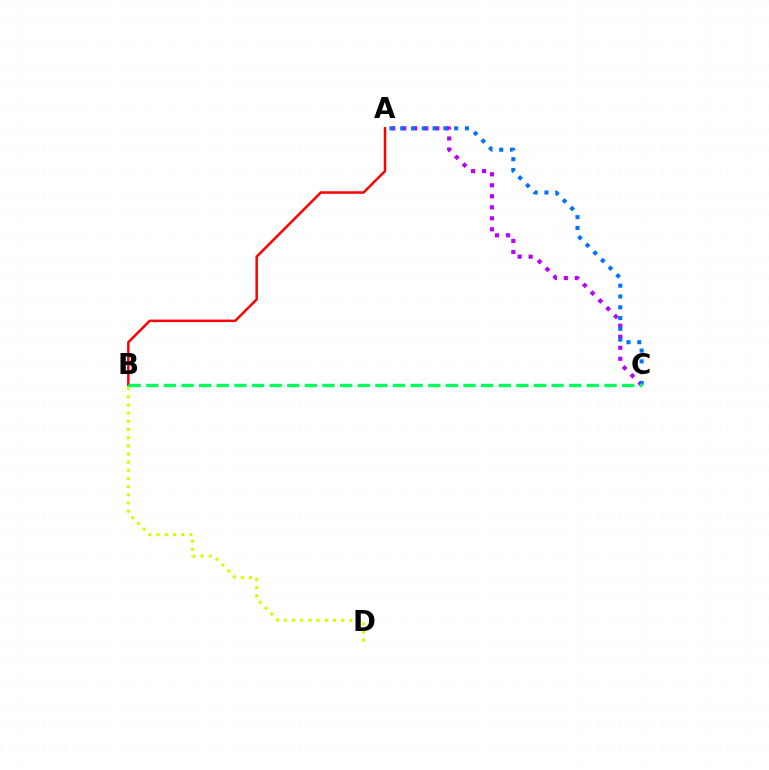{('A', 'C'): [{'color': '#b900ff', 'line_style': 'dotted', 'thickness': 2.99}, {'color': '#0074ff', 'line_style': 'dotted', 'thickness': 2.93}], ('A', 'B'): [{'color': '#ff0000', 'line_style': 'solid', 'thickness': 1.8}], ('B', 'D'): [{'color': '#d1ff00', 'line_style': 'dotted', 'thickness': 2.22}], ('B', 'C'): [{'color': '#00ff5c', 'line_style': 'dashed', 'thickness': 2.39}]}